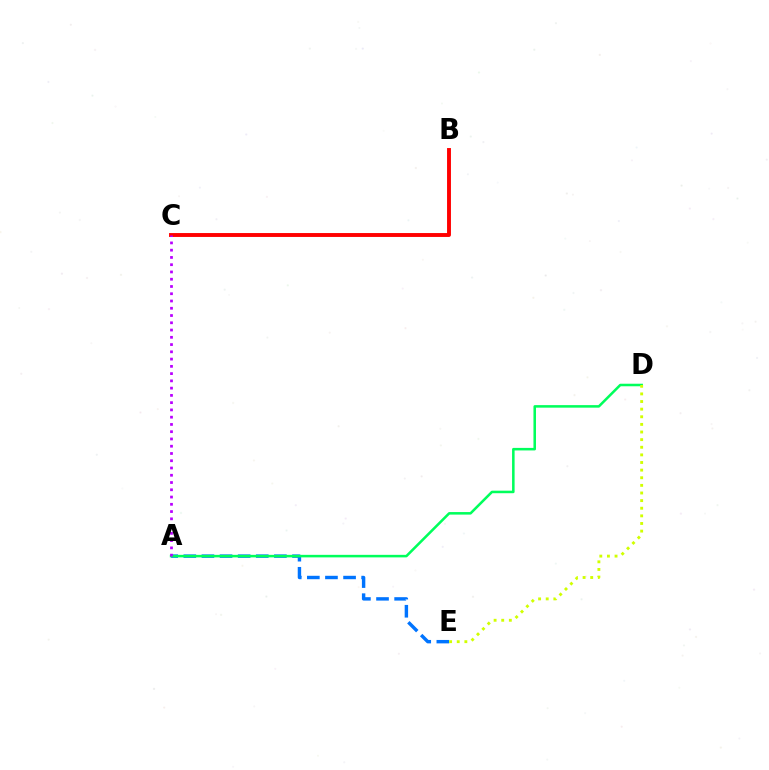{('A', 'E'): [{'color': '#0074ff', 'line_style': 'dashed', 'thickness': 2.46}], ('A', 'D'): [{'color': '#00ff5c', 'line_style': 'solid', 'thickness': 1.83}], ('D', 'E'): [{'color': '#d1ff00', 'line_style': 'dotted', 'thickness': 2.07}], ('B', 'C'): [{'color': '#ff0000', 'line_style': 'solid', 'thickness': 2.81}], ('A', 'C'): [{'color': '#b900ff', 'line_style': 'dotted', 'thickness': 1.97}]}